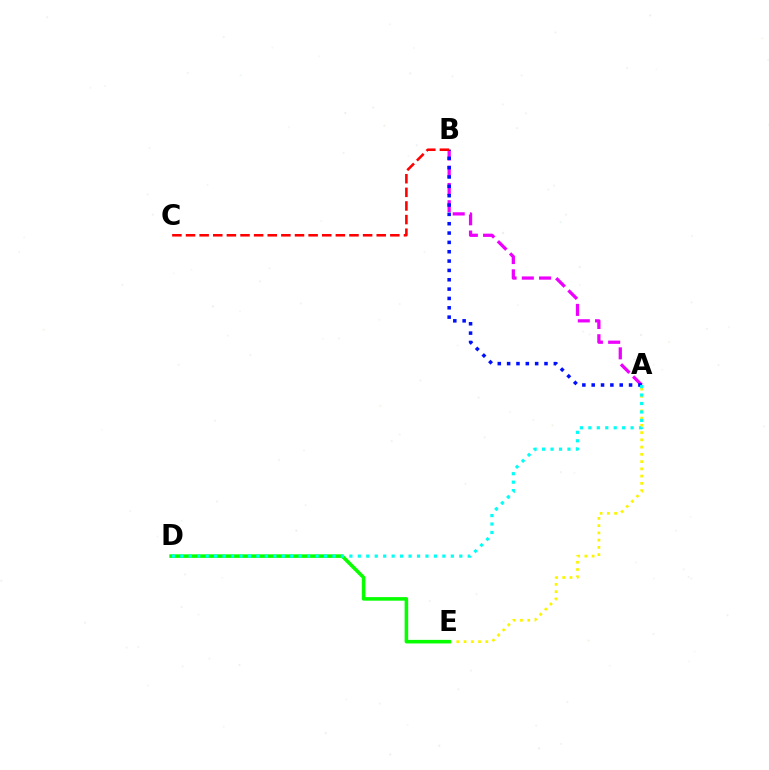{('A', 'E'): [{'color': '#fcf500', 'line_style': 'dotted', 'thickness': 1.97}], ('D', 'E'): [{'color': '#08ff00', 'line_style': 'solid', 'thickness': 2.57}], ('A', 'B'): [{'color': '#ee00ff', 'line_style': 'dashed', 'thickness': 2.34}, {'color': '#0010ff', 'line_style': 'dotted', 'thickness': 2.54}], ('B', 'C'): [{'color': '#ff0000', 'line_style': 'dashed', 'thickness': 1.85}], ('A', 'D'): [{'color': '#00fff6', 'line_style': 'dotted', 'thickness': 2.3}]}